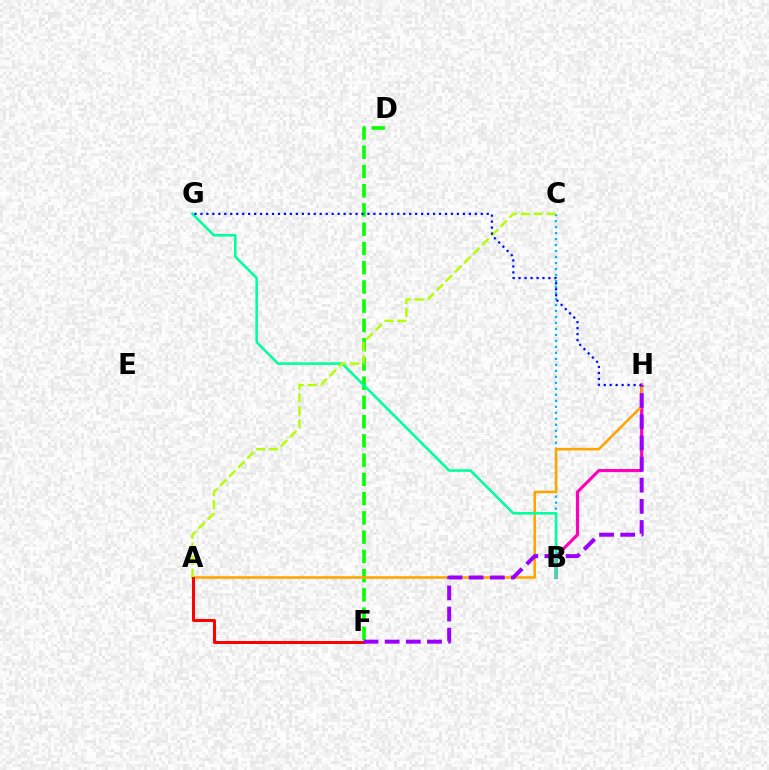{('B', 'H'): [{'color': '#ff00bd', 'line_style': 'solid', 'thickness': 2.25}], ('D', 'F'): [{'color': '#08ff00', 'line_style': 'dashed', 'thickness': 2.61}], ('B', 'C'): [{'color': '#00b5ff', 'line_style': 'dotted', 'thickness': 1.63}], ('A', 'H'): [{'color': '#ffa500', 'line_style': 'solid', 'thickness': 1.85}], ('B', 'G'): [{'color': '#00ff9d', 'line_style': 'solid', 'thickness': 1.84}], ('A', 'C'): [{'color': '#b3ff00', 'line_style': 'dashed', 'thickness': 1.75}], ('A', 'F'): [{'color': '#ff0000', 'line_style': 'solid', 'thickness': 2.14}], ('G', 'H'): [{'color': '#0010ff', 'line_style': 'dotted', 'thickness': 1.62}], ('F', 'H'): [{'color': '#9b00ff', 'line_style': 'dashed', 'thickness': 2.87}]}